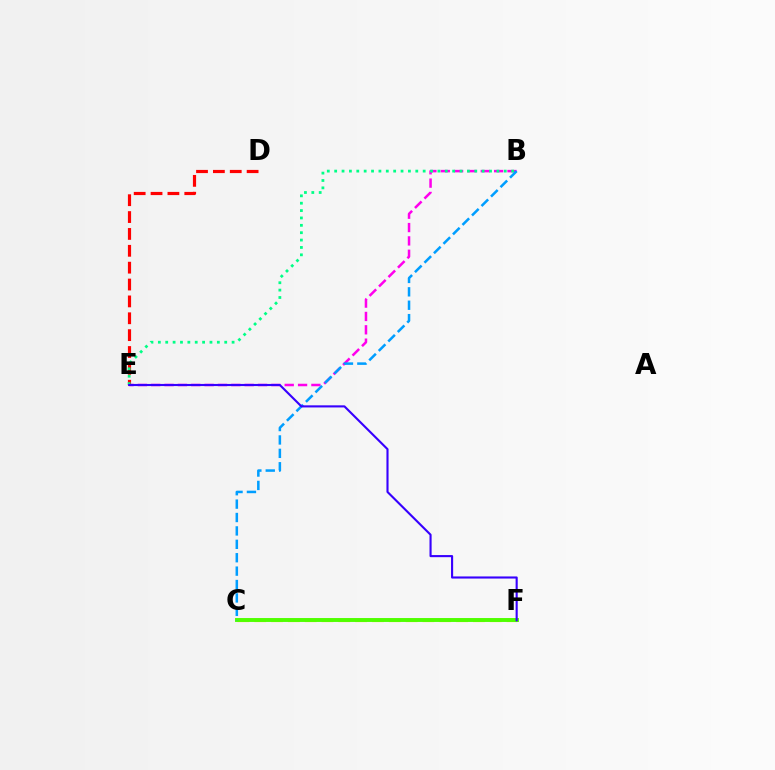{('C', 'F'): [{'color': '#ffd500', 'line_style': 'dashed', 'thickness': 2.29}, {'color': '#4fff00', 'line_style': 'solid', 'thickness': 2.82}], ('B', 'E'): [{'color': '#ff00ed', 'line_style': 'dashed', 'thickness': 1.81}, {'color': '#00ff86', 'line_style': 'dotted', 'thickness': 2.0}], ('D', 'E'): [{'color': '#ff0000', 'line_style': 'dashed', 'thickness': 2.29}], ('B', 'C'): [{'color': '#009eff', 'line_style': 'dashed', 'thickness': 1.82}], ('E', 'F'): [{'color': '#3700ff', 'line_style': 'solid', 'thickness': 1.52}]}